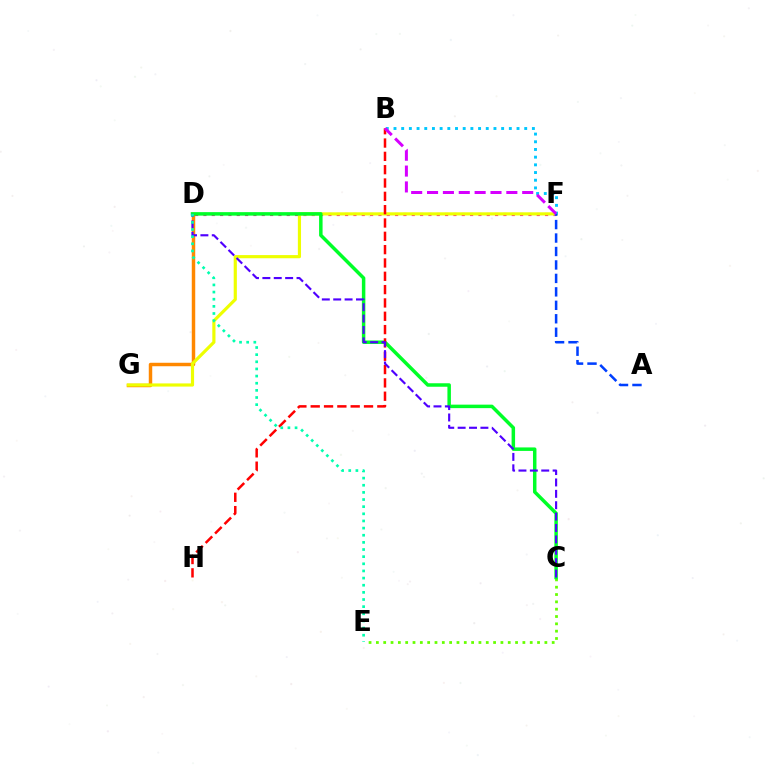{('C', 'E'): [{'color': '#66ff00', 'line_style': 'dotted', 'thickness': 1.99}], ('D', 'F'): [{'color': '#ff00a0', 'line_style': 'dotted', 'thickness': 2.26}], ('D', 'G'): [{'color': '#ff8800', 'line_style': 'solid', 'thickness': 2.49}], ('F', 'G'): [{'color': '#eeff00', 'line_style': 'solid', 'thickness': 2.28}], ('C', 'D'): [{'color': '#00ff27', 'line_style': 'solid', 'thickness': 2.51}, {'color': '#4f00ff', 'line_style': 'dashed', 'thickness': 1.55}], ('B', 'H'): [{'color': '#ff0000', 'line_style': 'dashed', 'thickness': 1.81}], ('B', 'F'): [{'color': '#00c7ff', 'line_style': 'dotted', 'thickness': 2.09}, {'color': '#d600ff', 'line_style': 'dashed', 'thickness': 2.15}], ('A', 'F'): [{'color': '#003fff', 'line_style': 'dashed', 'thickness': 1.83}], ('D', 'E'): [{'color': '#00ffaf', 'line_style': 'dotted', 'thickness': 1.94}]}